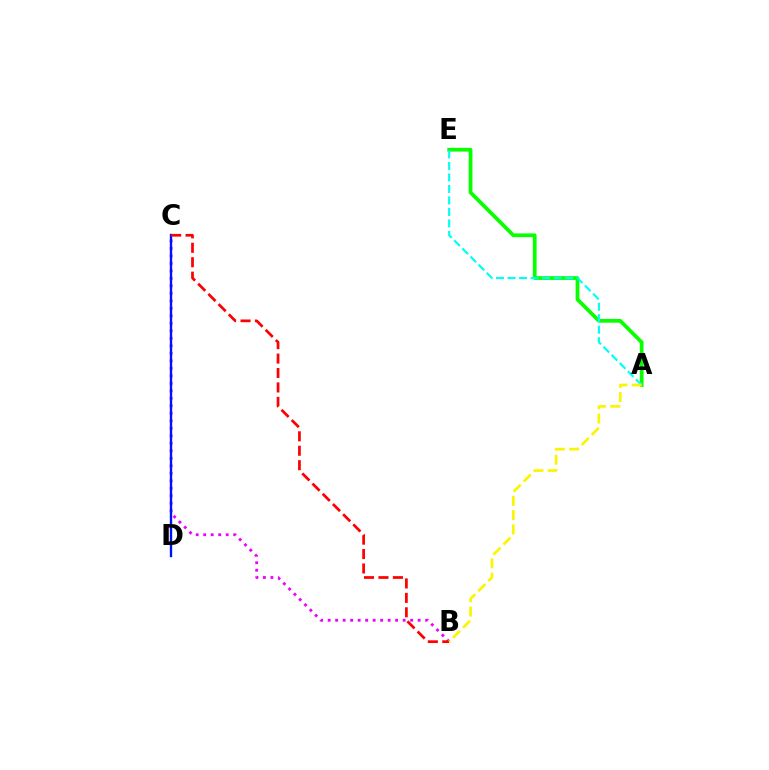{('A', 'E'): [{'color': '#08ff00', 'line_style': 'solid', 'thickness': 2.7}, {'color': '#00fff6', 'line_style': 'dashed', 'thickness': 1.56}], ('B', 'C'): [{'color': '#ee00ff', 'line_style': 'dotted', 'thickness': 2.04}, {'color': '#ff0000', 'line_style': 'dashed', 'thickness': 1.96}], ('C', 'D'): [{'color': '#0010ff', 'line_style': 'solid', 'thickness': 1.71}], ('A', 'B'): [{'color': '#fcf500', 'line_style': 'dashed', 'thickness': 1.94}]}